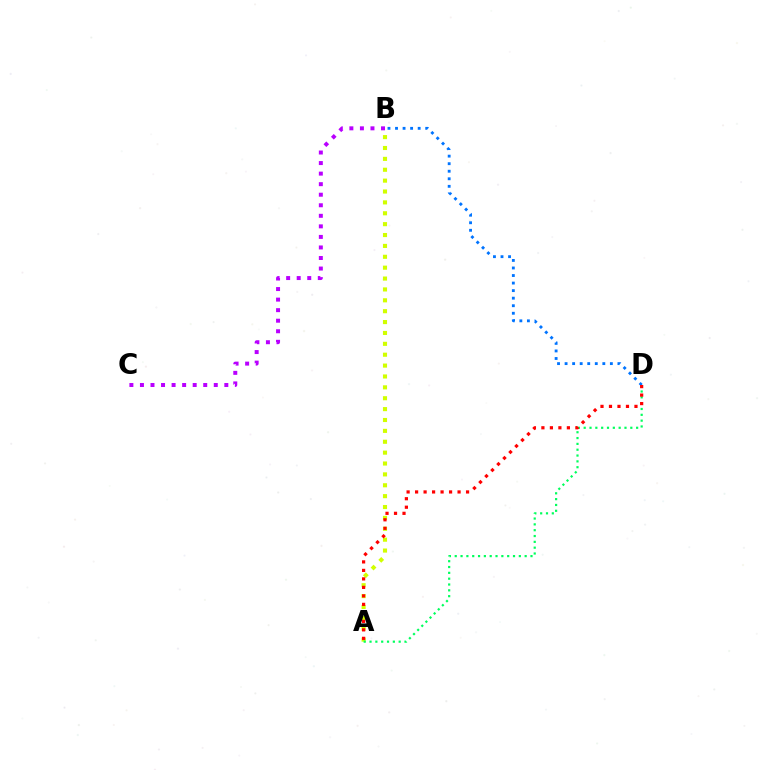{('A', 'B'): [{'color': '#d1ff00', 'line_style': 'dotted', 'thickness': 2.96}], ('A', 'D'): [{'color': '#00ff5c', 'line_style': 'dotted', 'thickness': 1.58}, {'color': '#ff0000', 'line_style': 'dotted', 'thickness': 2.31}], ('B', 'D'): [{'color': '#0074ff', 'line_style': 'dotted', 'thickness': 2.05}], ('B', 'C'): [{'color': '#b900ff', 'line_style': 'dotted', 'thickness': 2.87}]}